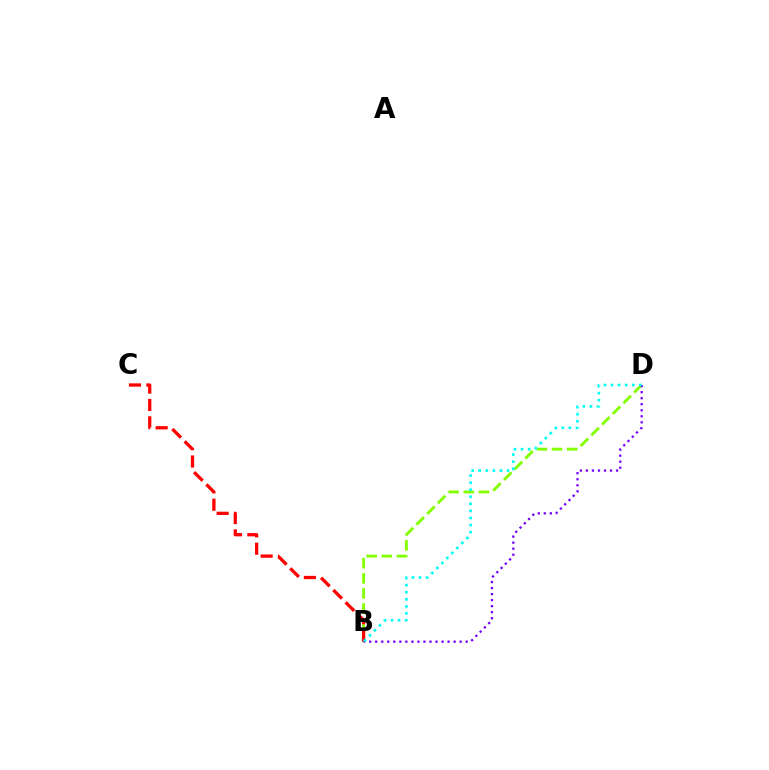{('B', 'D'): [{'color': '#84ff00', 'line_style': 'dashed', 'thickness': 2.06}, {'color': '#7200ff', 'line_style': 'dotted', 'thickness': 1.64}, {'color': '#00fff6', 'line_style': 'dotted', 'thickness': 1.92}], ('B', 'C'): [{'color': '#ff0000', 'line_style': 'dashed', 'thickness': 2.36}]}